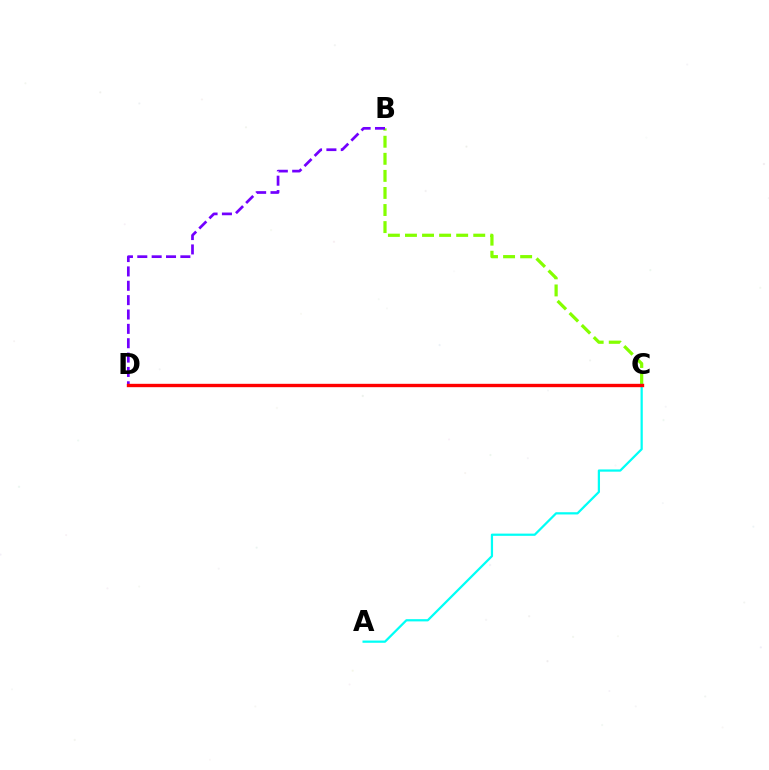{('B', 'C'): [{'color': '#84ff00', 'line_style': 'dashed', 'thickness': 2.32}], ('A', 'C'): [{'color': '#00fff6', 'line_style': 'solid', 'thickness': 1.61}], ('B', 'D'): [{'color': '#7200ff', 'line_style': 'dashed', 'thickness': 1.95}], ('C', 'D'): [{'color': '#ff0000', 'line_style': 'solid', 'thickness': 2.43}]}